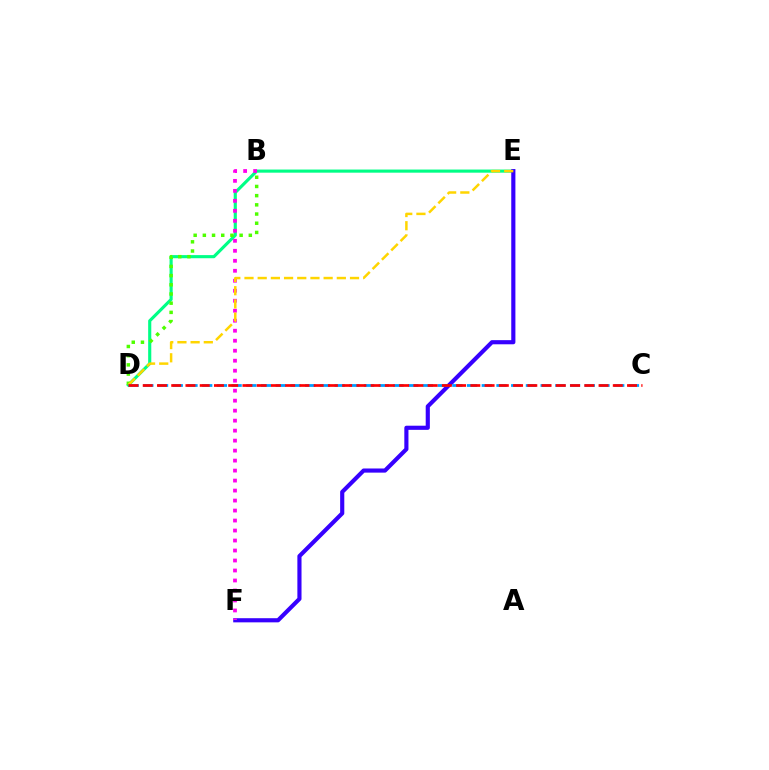{('D', 'E'): [{'color': '#00ff86', 'line_style': 'solid', 'thickness': 2.25}, {'color': '#ffd500', 'line_style': 'dashed', 'thickness': 1.79}], ('B', 'D'): [{'color': '#4fff00', 'line_style': 'dotted', 'thickness': 2.5}], ('E', 'F'): [{'color': '#3700ff', 'line_style': 'solid', 'thickness': 2.98}], ('B', 'F'): [{'color': '#ff00ed', 'line_style': 'dotted', 'thickness': 2.71}], ('C', 'D'): [{'color': '#009eff', 'line_style': 'dashed', 'thickness': 2.0}, {'color': '#ff0000', 'line_style': 'dashed', 'thickness': 1.94}]}